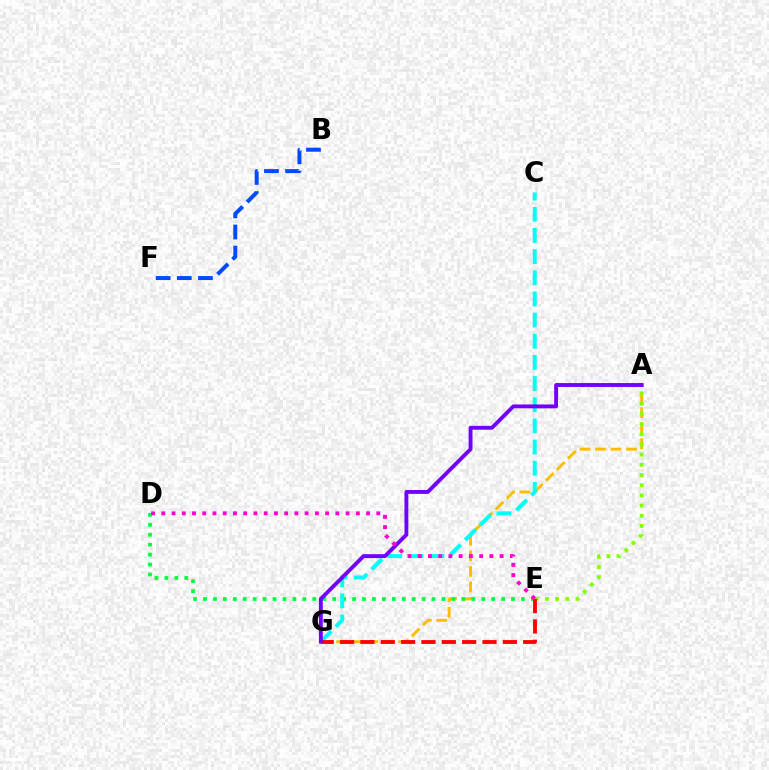{('A', 'G'): [{'color': '#ffbd00', 'line_style': 'dashed', 'thickness': 2.11}, {'color': '#7200ff', 'line_style': 'solid', 'thickness': 2.79}], ('B', 'F'): [{'color': '#004bff', 'line_style': 'dashed', 'thickness': 2.87}], ('A', 'E'): [{'color': '#84ff00', 'line_style': 'dotted', 'thickness': 2.77}], ('D', 'E'): [{'color': '#00ff39', 'line_style': 'dotted', 'thickness': 2.7}, {'color': '#ff00cf', 'line_style': 'dotted', 'thickness': 2.78}], ('C', 'G'): [{'color': '#00fff6', 'line_style': 'dashed', 'thickness': 2.87}], ('E', 'G'): [{'color': '#ff0000', 'line_style': 'dashed', 'thickness': 2.76}]}